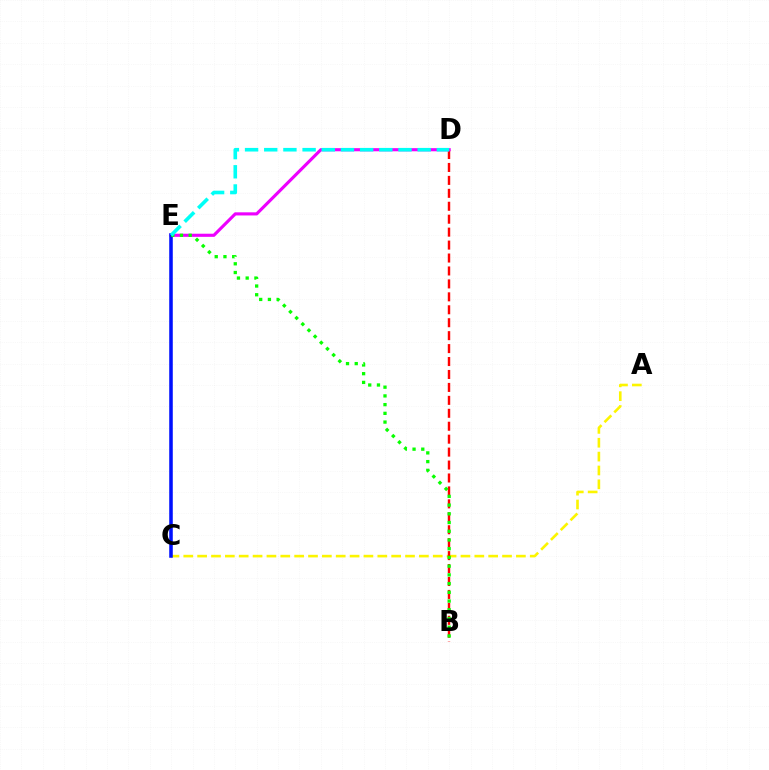{('A', 'C'): [{'color': '#fcf500', 'line_style': 'dashed', 'thickness': 1.88}], ('B', 'D'): [{'color': '#ff0000', 'line_style': 'dashed', 'thickness': 1.76}], ('D', 'E'): [{'color': '#ee00ff', 'line_style': 'solid', 'thickness': 2.25}, {'color': '#00fff6', 'line_style': 'dashed', 'thickness': 2.61}], ('C', 'E'): [{'color': '#0010ff', 'line_style': 'solid', 'thickness': 2.55}], ('B', 'E'): [{'color': '#08ff00', 'line_style': 'dotted', 'thickness': 2.37}]}